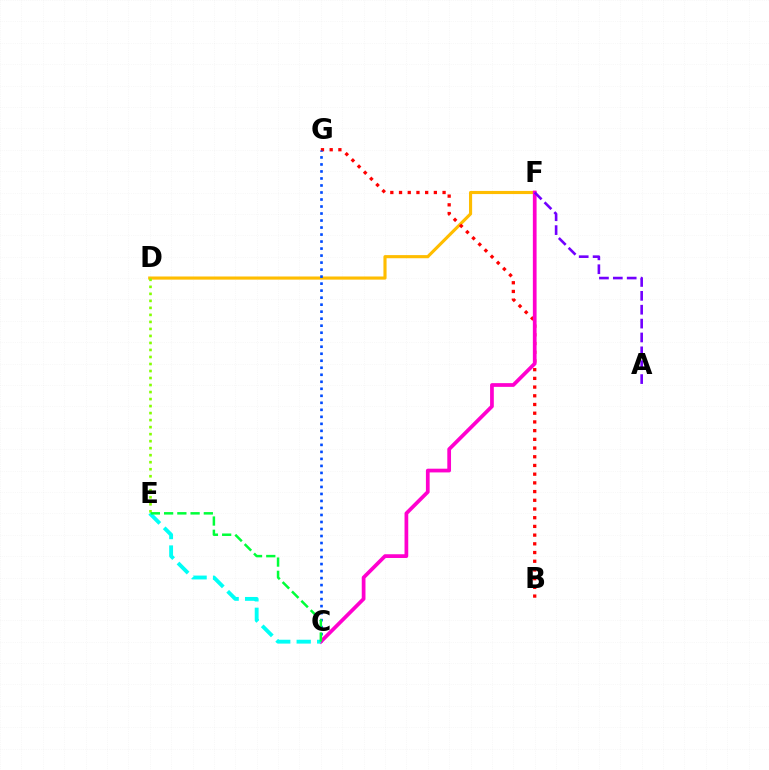{('D', 'F'): [{'color': '#ffbd00', 'line_style': 'solid', 'thickness': 2.26}], ('B', 'G'): [{'color': '#ff0000', 'line_style': 'dotted', 'thickness': 2.37}], ('C', 'G'): [{'color': '#004bff', 'line_style': 'dotted', 'thickness': 1.9}], ('C', 'F'): [{'color': '#ff00cf', 'line_style': 'solid', 'thickness': 2.68}], ('C', 'E'): [{'color': '#00fff6', 'line_style': 'dashed', 'thickness': 2.78}, {'color': '#00ff39', 'line_style': 'dashed', 'thickness': 1.8}], ('D', 'E'): [{'color': '#84ff00', 'line_style': 'dotted', 'thickness': 1.91}], ('A', 'F'): [{'color': '#7200ff', 'line_style': 'dashed', 'thickness': 1.88}]}